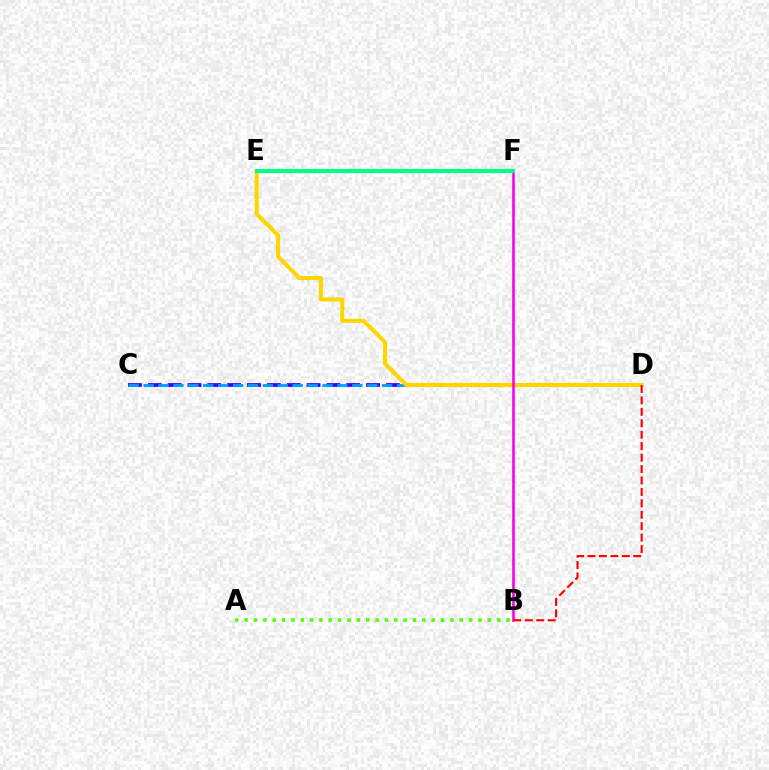{('C', 'D'): [{'color': '#3700ff', 'line_style': 'dashed', 'thickness': 2.7}, {'color': '#009eff', 'line_style': 'dashed', 'thickness': 2.03}], ('D', 'E'): [{'color': '#ffd500', 'line_style': 'solid', 'thickness': 2.91}], ('B', 'F'): [{'color': '#ff00ed', 'line_style': 'solid', 'thickness': 1.9}], ('A', 'B'): [{'color': '#4fff00', 'line_style': 'dotted', 'thickness': 2.54}], ('E', 'F'): [{'color': '#00ff86', 'line_style': 'solid', 'thickness': 2.91}], ('B', 'D'): [{'color': '#ff0000', 'line_style': 'dashed', 'thickness': 1.55}]}